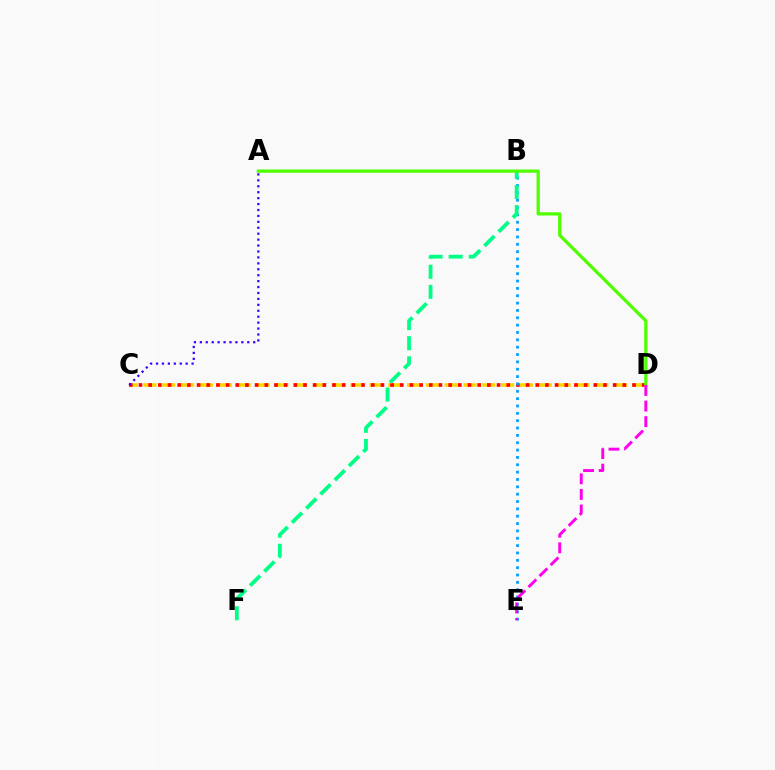{('C', 'D'): [{'color': '#ffd500', 'line_style': 'dashed', 'thickness': 2.56}, {'color': '#ff0000', 'line_style': 'dotted', 'thickness': 2.63}], ('B', 'E'): [{'color': '#009eff', 'line_style': 'dotted', 'thickness': 2.0}], ('B', 'F'): [{'color': '#00ff86', 'line_style': 'dashed', 'thickness': 2.73}], ('A', 'C'): [{'color': '#3700ff', 'line_style': 'dotted', 'thickness': 1.61}], ('A', 'D'): [{'color': '#4fff00', 'line_style': 'solid', 'thickness': 2.33}], ('D', 'E'): [{'color': '#ff00ed', 'line_style': 'dashed', 'thickness': 2.12}]}